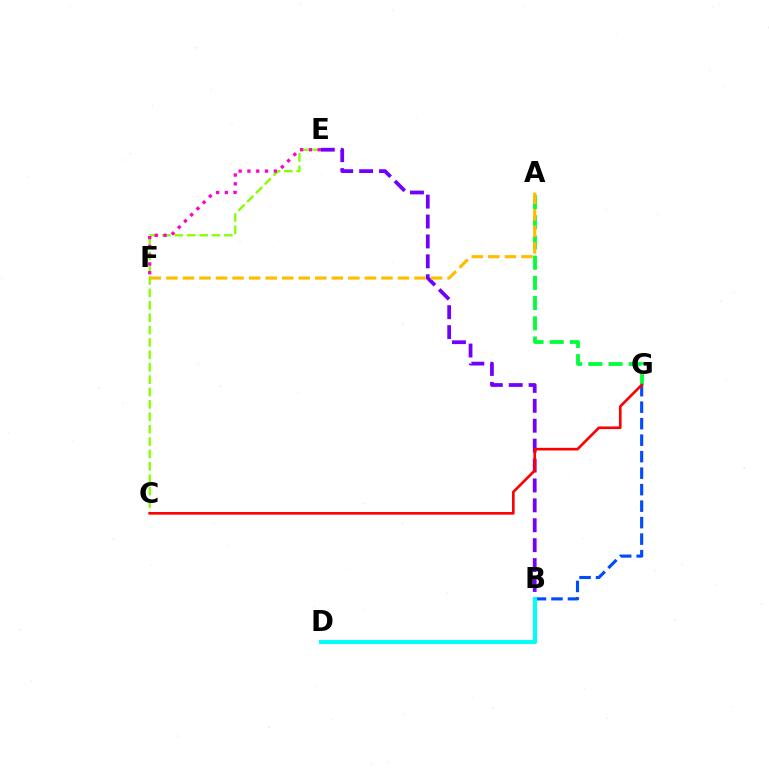{('C', 'E'): [{'color': '#84ff00', 'line_style': 'dashed', 'thickness': 1.68}], ('E', 'F'): [{'color': '#ff00cf', 'line_style': 'dotted', 'thickness': 2.39}], ('B', 'G'): [{'color': '#004bff', 'line_style': 'dashed', 'thickness': 2.24}], ('B', 'E'): [{'color': '#7200ff', 'line_style': 'dashed', 'thickness': 2.7}], ('B', 'D'): [{'color': '#00fff6', 'line_style': 'solid', 'thickness': 2.96}], ('A', 'G'): [{'color': '#00ff39', 'line_style': 'dashed', 'thickness': 2.74}], ('C', 'G'): [{'color': '#ff0000', 'line_style': 'solid', 'thickness': 1.9}], ('A', 'F'): [{'color': '#ffbd00', 'line_style': 'dashed', 'thickness': 2.25}]}